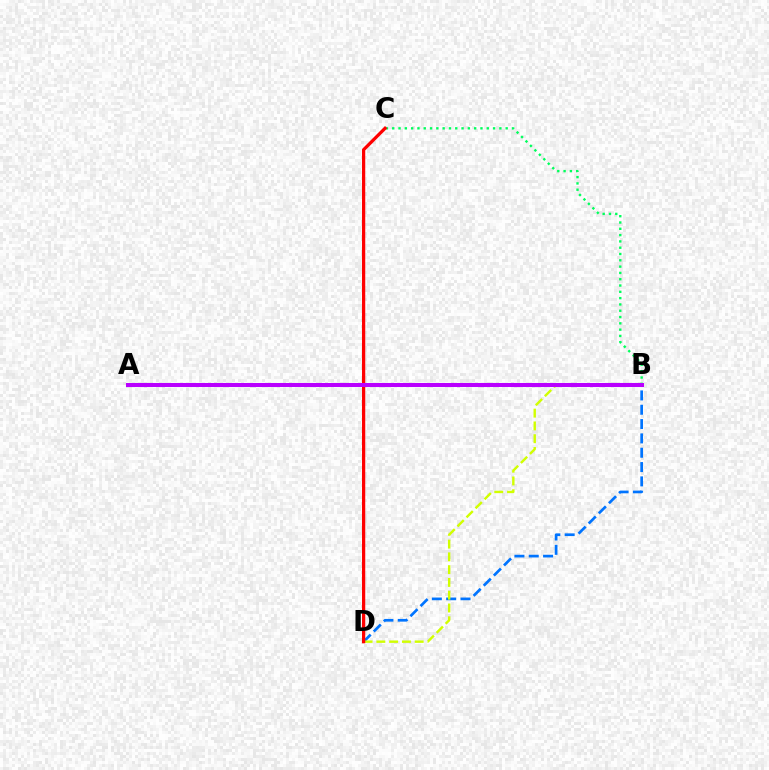{('B', 'C'): [{'color': '#00ff5c', 'line_style': 'dotted', 'thickness': 1.71}], ('B', 'D'): [{'color': '#0074ff', 'line_style': 'dashed', 'thickness': 1.95}, {'color': '#d1ff00', 'line_style': 'dashed', 'thickness': 1.74}], ('C', 'D'): [{'color': '#ff0000', 'line_style': 'solid', 'thickness': 2.34}], ('A', 'B'): [{'color': '#b900ff', 'line_style': 'solid', 'thickness': 2.9}]}